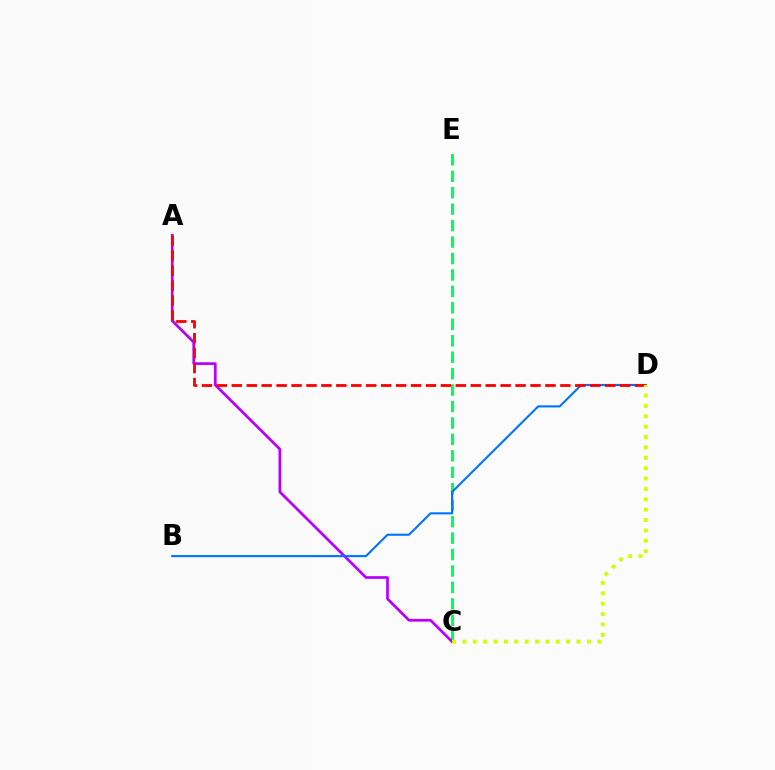{('C', 'E'): [{'color': '#00ff5c', 'line_style': 'dashed', 'thickness': 2.23}], ('A', 'C'): [{'color': '#b900ff', 'line_style': 'solid', 'thickness': 1.96}], ('B', 'D'): [{'color': '#0074ff', 'line_style': 'solid', 'thickness': 1.51}], ('A', 'D'): [{'color': '#ff0000', 'line_style': 'dashed', 'thickness': 2.03}], ('C', 'D'): [{'color': '#d1ff00', 'line_style': 'dotted', 'thickness': 2.82}]}